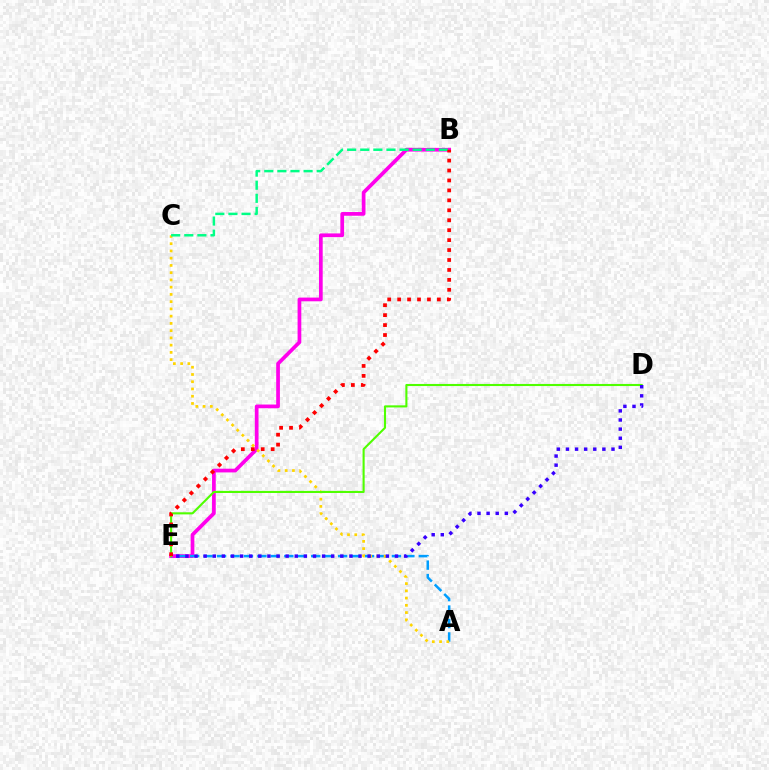{('B', 'E'): [{'color': '#ff00ed', 'line_style': 'solid', 'thickness': 2.67}, {'color': '#ff0000', 'line_style': 'dotted', 'thickness': 2.7}], ('A', 'E'): [{'color': '#009eff', 'line_style': 'dashed', 'thickness': 1.83}], ('A', 'C'): [{'color': '#ffd500', 'line_style': 'dotted', 'thickness': 1.97}], ('B', 'C'): [{'color': '#00ff86', 'line_style': 'dashed', 'thickness': 1.78}], ('D', 'E'): [{'color': '#4fff00', 'line_style': 'solid', 'thickness': 1.51}, {'color': '#3700ff', 'line_style': 'dotted', 'thickness': 2.48}]}